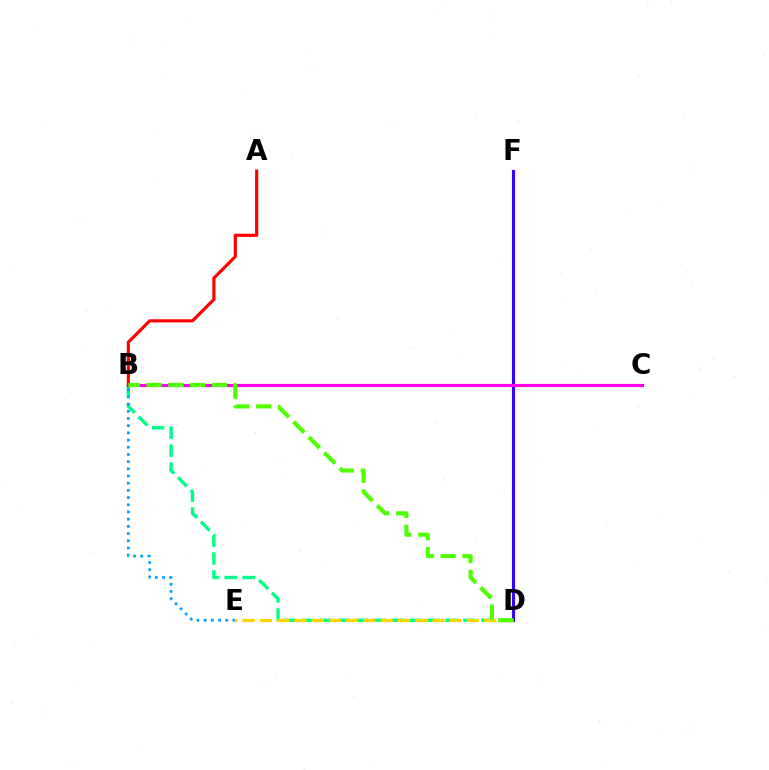{('B', 'D'): [{'color': '#00ff86', 'line_style': 'dashed', 'thickness': 2.44}, {'color': '#4fff00', 'line_style': 'dashed', 'thickness': 2.97}], ('D', 'F'): [{'color': '#3700ff', 'line_style': 'solid', 'thickness': 2.24}], ('B', 'E'): [{'color': '#009eff', 'line_style': 'dotted', 'thickness': 1.95}], ('D', 'E'): [{'color': '#ffd500', 'line_style': 'dashed', 'thickness': 2.34}], ('B', 'C'): [{'color': '#ff00ed', 'line_style': 'solid', 'thickness': 2.27}], ('A', 'B'): [{'color': '#ff0000', 'line_style': 'solid', 'thickness': 2.28}]}